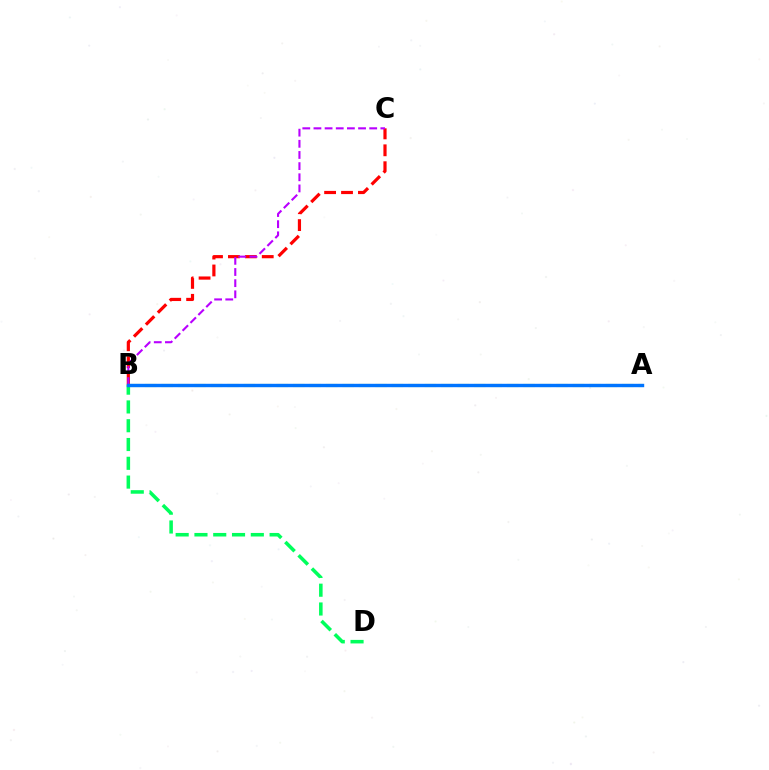{('B', 'D'): [{'color': '#00ff5c', 'line_style': 'dashed', 'thickness': 2.55}], ('B', 'C'): [{'color': '#ff0000', 'line_style': 'dashed', 'thickness': 2.3}, {'color': '#b900ff', 'line_style': 'dashed', 'thickness': 1.52}], ('A', 'B'): [{'color': '#d1ff00', 'line_style': 'dashed', 'thickness': 2.24}, {'color': '#0074ff', 'line_style': 'solid', 'thickness': 2.45}]}